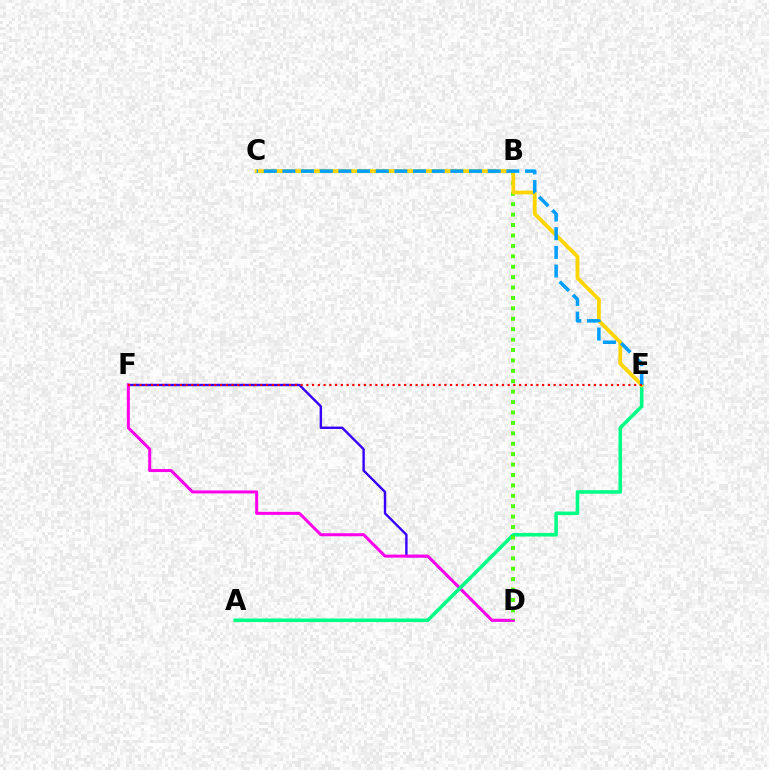{('D', 'F'): [{'color': '#3700ff', 'line_style': 'solid', 'thickness': 1.72}, {'color': '#ff00ed', 'line_style': 'solid', 'thickness': 2.17}], ('A', 'E'): [{'color': '#00ff86', 'line_style': 'solid', 'thickness': 2.57}], ('B', 'D'): [{'color': '#4fff00', 'line_style': 'dotted', 'thickness': 2.83}], ('C', 'E'): [{'color': '#ffd500', 'line_style': 'solid', 'thickness': 2.74}, {'color': '#009eff', 'line_style': 'dashed', 'thickness': 2.54}], ('E', 'F'): [{'color': '#ff0000', 'line_style': 'dotted', 'thickness': 1.56}]}